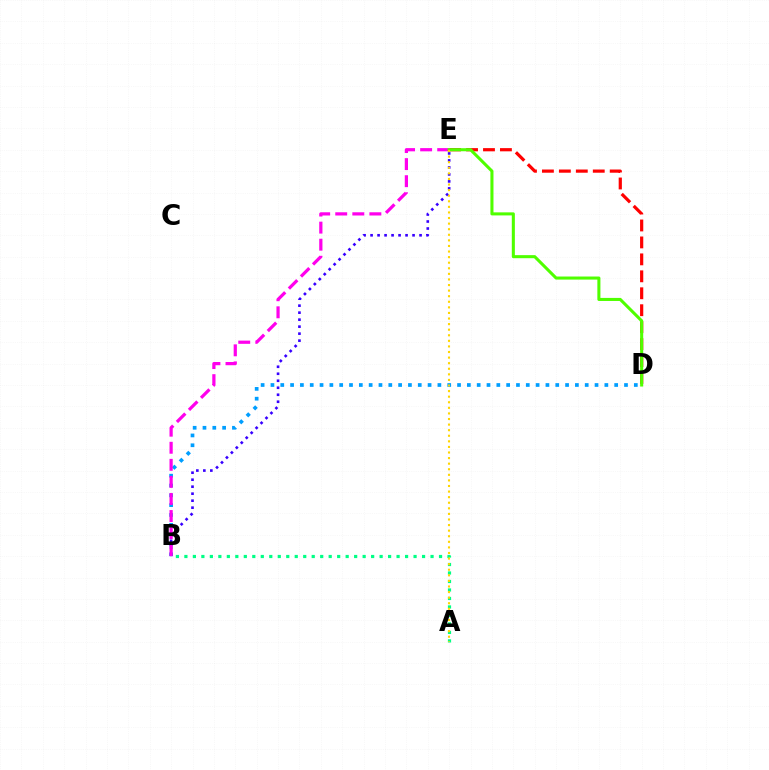{('B', 'D'): [{'color': '#009eff', 'line_style': 'dotted', 'thickness': 2.67}], ('B', 'E'): [{'color': '#3700ff', 'line_style': 'dotted', 'thickness': 1.9}, {'color': '#ff00ed', 'line_style': 'dashed', 'thickness': 2.32}], ('D', 'E'): [{'color': '#ff0000', 'line_style': 'dashed', 'thickness': 2.3}, {'color': '#4fff00', 'line_style': 'solid', 'thickness': 2.2}], ('A', 'B'): [{'color': '#00ff86', 'line_style': 'dotted', 'thickness': 2.31}], ('A', 'E'): [{'color': '#ffd500', 'line_style': 'dotted', 'thickness': 1.52}]}